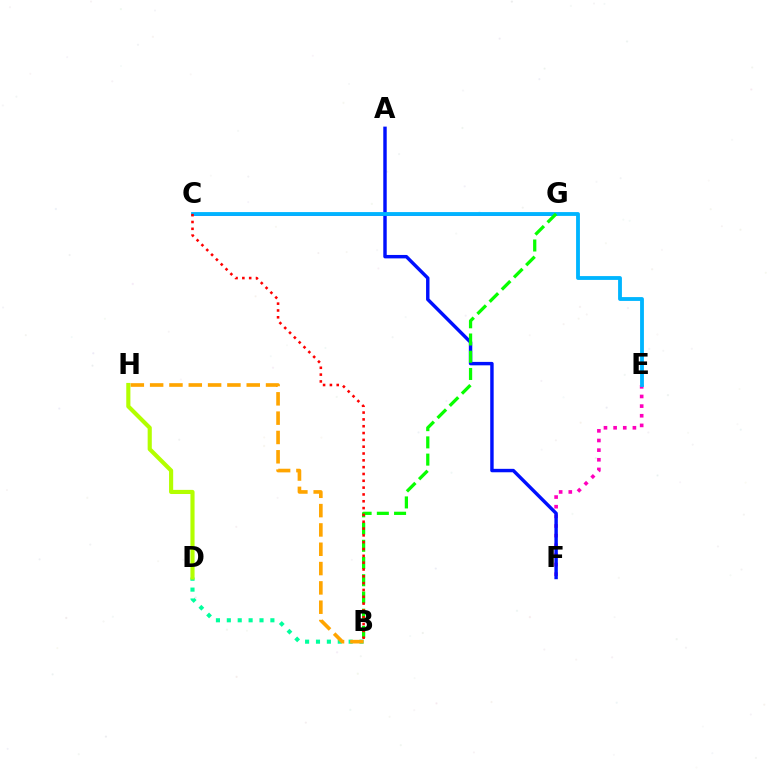{('B', 'D'): [{'color': '#00ff9d', 'line_style': 'dotted', 'thickness': 2.96}], ('C', 'G'): [{'color': '#9b00ff', 'line_style': 'solid', 'thickness': 1.95}], ('D', 'H'): [{'color': '#b3ff00', 'line_style': 'solid', 'thickness': 2.97}], ('E', 'F'): [{'color': '#ff00bd', 'line_style': 'dotted', 'thickness': 2.62}], ('A', 'F'): [{'color': '#0010ff', 'line_style': 'solid', 'thickness': 2.47}], ('C', 'E'): [{'color': '#00b5ff', 'line_style': 'solid', 'thickness': 2.76}], ('B', 'G'): [{'color': '#08ff00', 'line_style': 'dashed', 'thickness': 2.34}], ('B', 'C'): [{'color': '#ff0000', 'line_style': 'dotted', 'thickness': 1.85}], ('B', 'H'): [{'color': '#ffa500', 'line_style': 'dashed', 'thickness': 2.62}]}